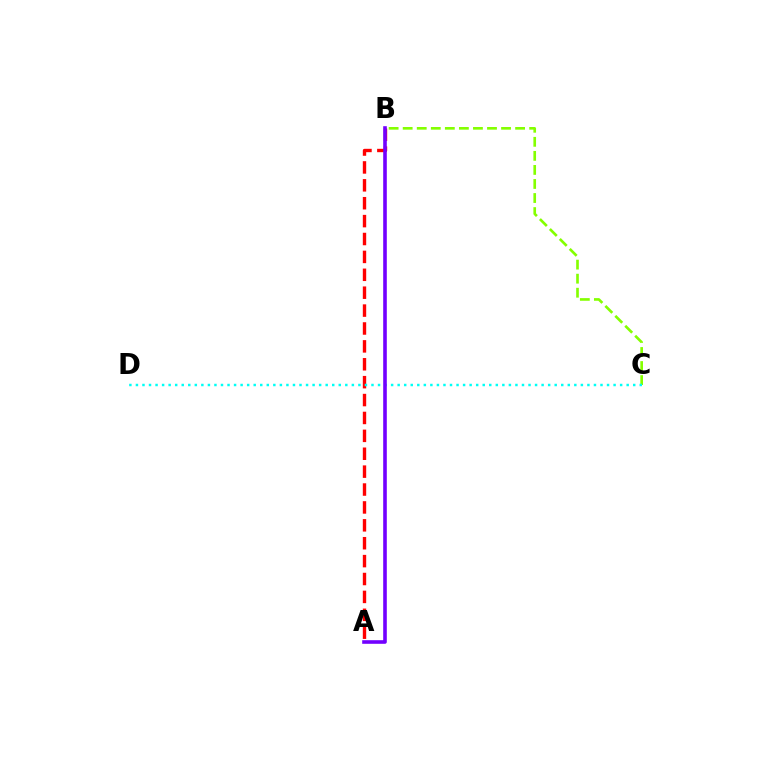{('A', 'B'): [{'color': '#ff0000', 'line_style': 'dashed', 'thickness': 2.43}, {'color': '#7200ff', 'line_style': 'solid', 'thickness': 2.6}], ('B', 'C'): [{'color': '#84ff00', 'line_style': 'dashed', 'thickness': 1.91}], ('C', 'D'): [{'color': '#00fff6', 'line_style': 'dotted', 'thickness': 1.78}]}